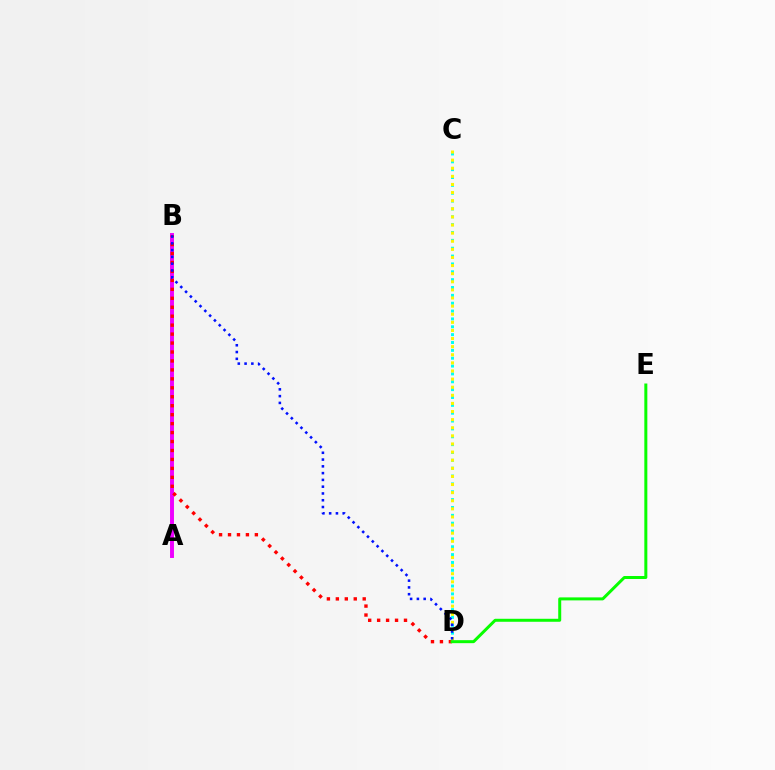{('A', 'B'): [{'color': '#ee00ff', 'line_style': 'solid', 'thickness': 2.83}], ('C', 'D'): [{'color': '#00fff6', 'line_style': 'dotted', 'thickness': 2.13}, {'color': '#fcf500', 'line_style': 'dotted', 'thickness': 2.2}], ('B', 'D'): [{'color': '#ff0000', 'line_style': 'dotted', 'thickness': 2.43}, {'color': '#0010ff', 'line_style': 'dotted', 'thickness': 1.84}], ('D', 'E'): [{'color': '#08ff00', 'line_style': 'solid', 'thickness': 2.16}]}